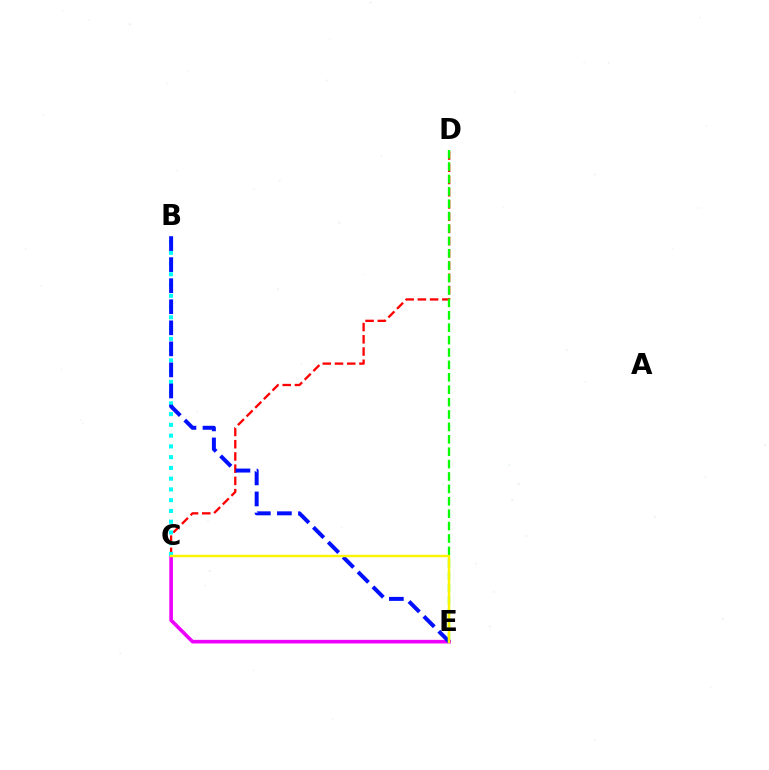{('C', 'E'): [{'color': '#ee00ff', 'line_style': 'solid', 'thickness': 2.6}, {'color': '#fcf500', 'line_style': 'solid', 'thickness': 1.75}], ('C', 'D'): [{'color': '#ff0000', 'line_style': 'dashed', 'thickness': 1.66}], ('B', 'C'): [{'color': '#00fff6', 'line_style': 'dotted', 'thickness': 2.92}], ('B', 'E'): [{'color': '#0010ff', 'line_style': 'dashed', 'thickness': 2.86}], ('D', 'E'): [{'color': '#08ff00', 'line_style': 'dashed', 'thickness': 1.68}]}